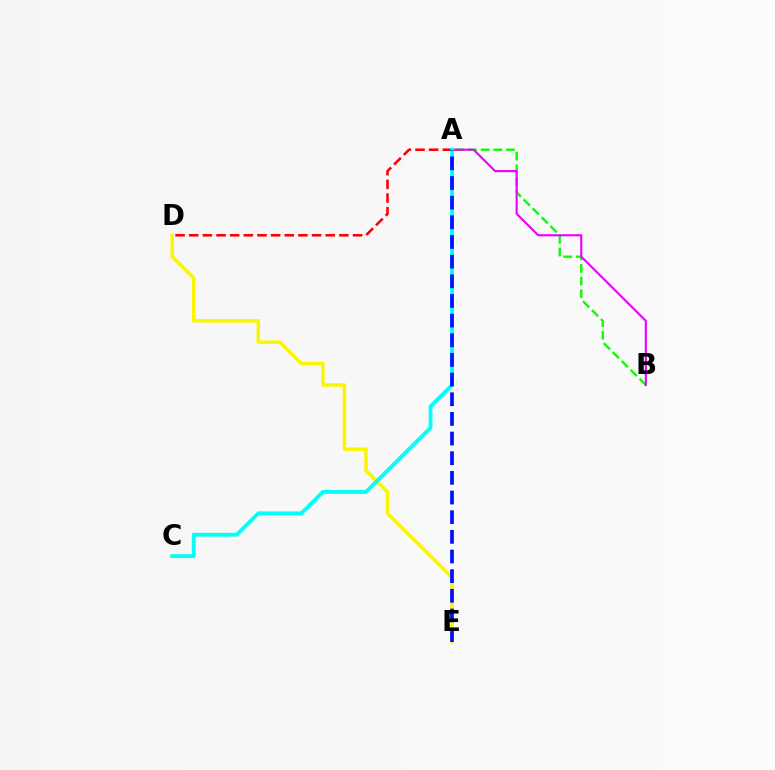{('A', 'B'): [{'color': '#08ff00', 'line_style': 'dashed', 'thickness': 1.72}, {'color': '#ee00ff', 'line_style': 'solid', 'thickness': 1.54}], ('D', 'E'): [{'color': '#fcf500', 'line_style': 'solid', 'thickness': 2.51}], ('A', 'D'): [{'color': '#ff0000', 'line_style': 'dashed', 'thickness': 1.85}], ('A', 'C'): [{'color': '#00fff6', 'line_style': 'solid', 'thickness': 2.76}], ('A', 'E'): [{'color': '#0010ff', 'line_style': 'dashed', 'thickness': 2.67}]}